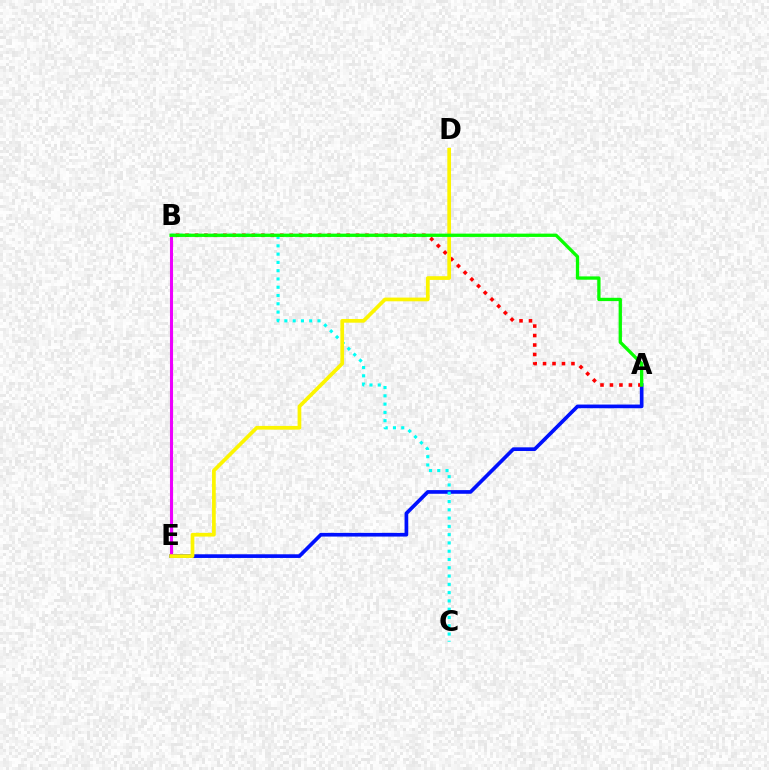{('A', 'E'): [{'color': '#0010ff', 'line_style': 'solid', 'thickness': 2.64}], ('B', 'C'): [{'color': '#00fff6', 'line_style': 'dotted', 'thickness': 2.25}], ('A', 'B'): [{'color': '#ff0000', 'line_style': 'dotted', 'thickness': 2.57}, {'color': '#08ff00', 'line_style': 'solid', 'thickness': 2.38}], ('B', 'E'): [{'color': '#ee00ff', 'line_style': 'solid', 'thickness': 2.21}], ('D', 'E'): [{'color': '#fcf500', 'line_style': 'solid', 'thickness': 2.67}]}